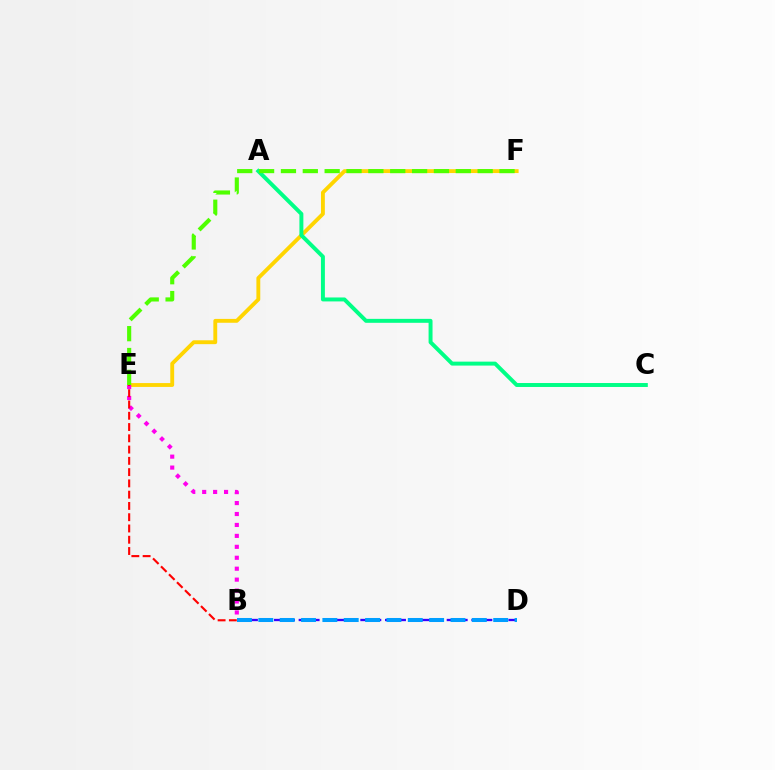{('E', 'F'): [{'color': '#ffd500', 'line_style': 'solid', 'thickness': 2.78}, {'color': '#4fff00', 'line_style': 'dashed', 'thickness': 2.97}], ('B', 'D'): [{'color': '#3700ff', 'line_style': 'dashed', 'thickness': 1.68}, {'color': '#009eff', 'line_style': 'dashed', 'thickness': 2.9}], ('B', 'E'): [{'color': '#ff00ed', 'line_style': 'dotted', 'thickness': 2.97}, {'color': '#ff0000', 'line_style': 'dashed', 'thickness': 1.53}], ('A', 'C'): [{'color': '#00ff86', 'line_style': 'solid', 'thickness': 2.84}]}